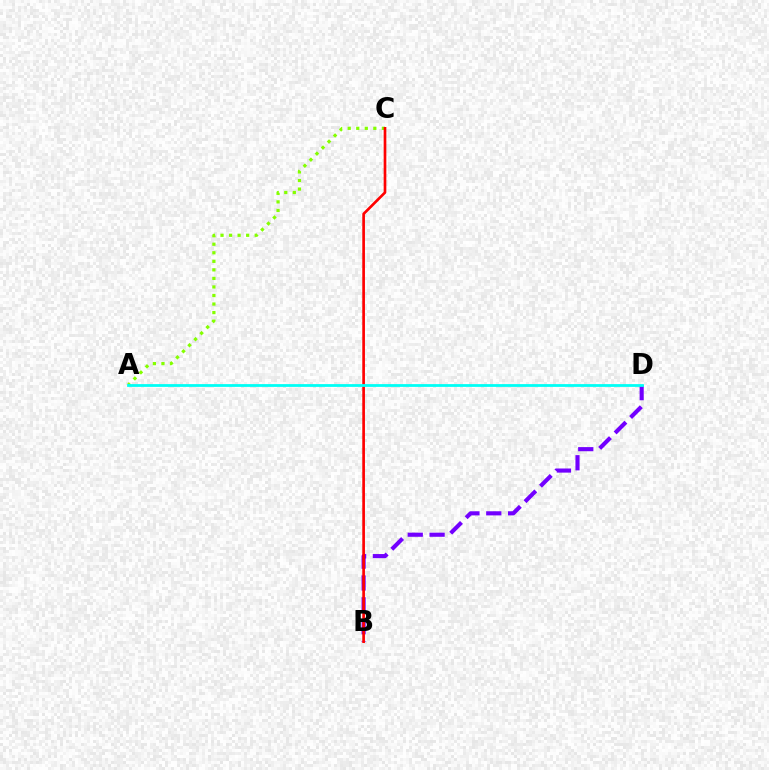{('A', 'C'): [{'color': '#84ff00', 'line_style': 'dotted', 'thickness': 2.32}], ('B', 'D'): [{'color': '#7200ff', 'line_style': 'dashed', 'thickness': 2.97}], ('B', 'C'): [{'color': '#ff0000', 'line_style': 'solid', 'thickness': 1.93}], ('A', 'D'): [{'color': '#00fff6', 'line_style': 'solid', 'thickness': 2.0}]}